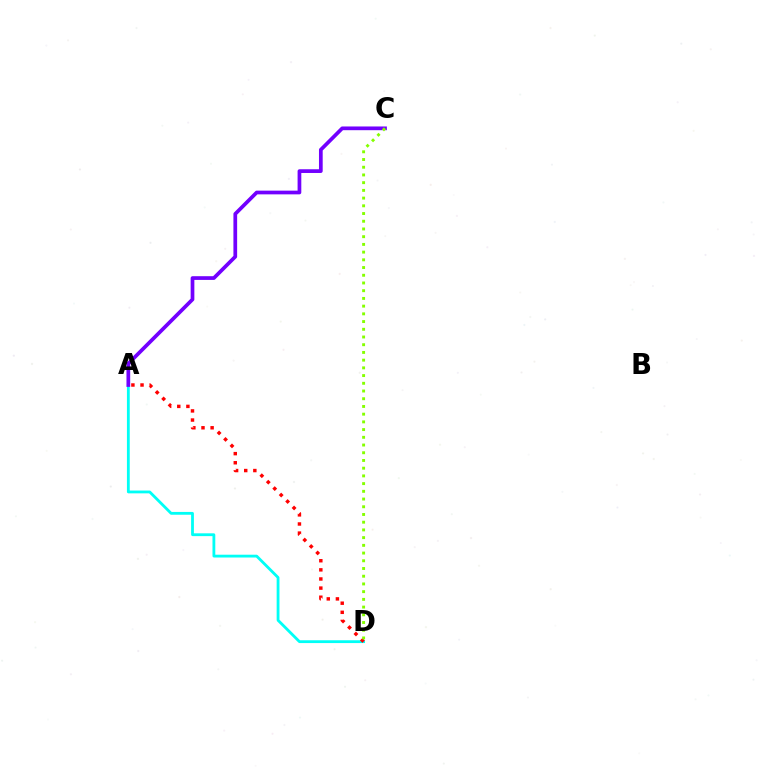{('A', 'D'): [{'color': '#00fff6', 'line_style': 'solid', 'thickness': 2.02}, {'color': '#ff0000', 'line_style': 'dotted', 'thickness': 2.48}], ('A', 'C'): [{'color': '#7200ff', 'line_style': 'solid', 'thickness': 2.68}], ('C', 'D'): [{'color': '#84ff00', 'line_style': 'dotted', 'thickness': 2.1}]}